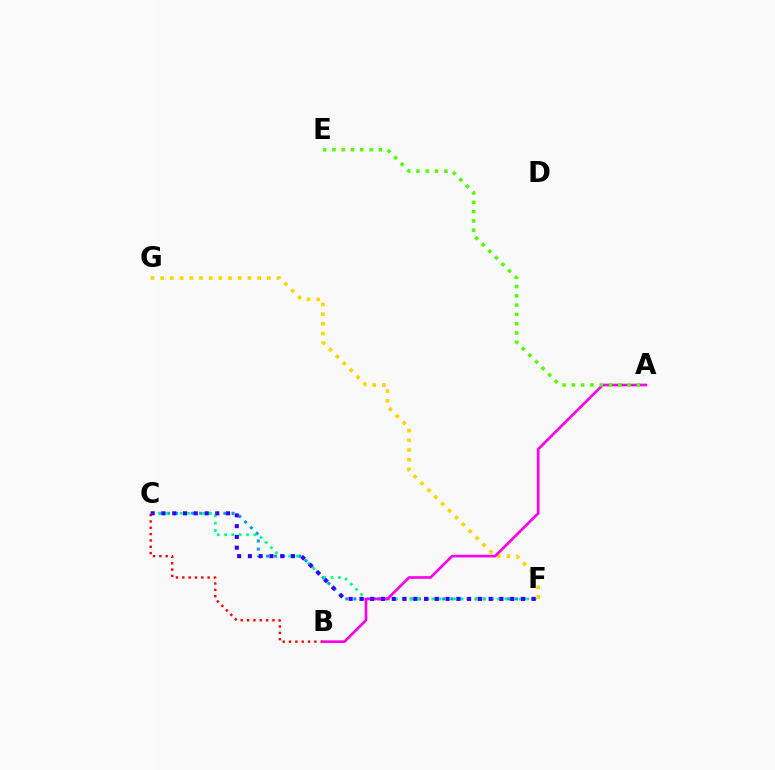{('C', 'F'): [{'color': '#009eff', 'line_style': 'dotted', 'thickness': 2.2}, {'color': '#00ff86', 'line_style': 'dotted', 'thickness': 1.98}, {'color': '#3700ff', 'line_style': 'dotted', 'thickness': 2.93}], ('F', 'G'): [{'color': '#ffd500', 'line_style': 'dotted', 'thickness': 2.63}], ('B', 'C'): [{'color': '#ff0000', 'line_style': 'dotted', 'thickness': 1.72}], ('A', 'B'): [{'color': '#ff00ed', 'line_style': 'solid', 'thickness': 1.92}], ('A', 'E'): [{'color': '#4fff00', 'line_style': 'dotted', 'thickness': 2.52}]}